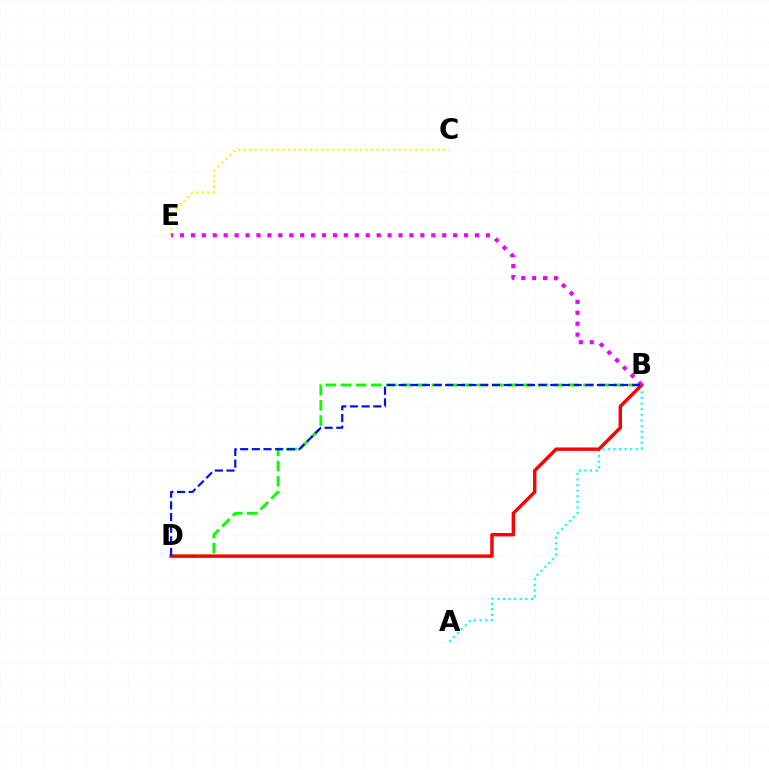{('B', 'D'): [{'color': '#08ff00', 'line_style': 'dashed', 'thickness': 2.06}, {'color': '#ff0000', 'line_style': 'solid', 'thickness': 2.46}, {'color': '#0010ff', 'line_style': 'dashed', 'thickness': 1.59}], ('A', 'B'): [{'color': '#00fff6', 'line_style': 'dotted', 'thickness': 1.52}], ('C', 'E'): [{'color': '#fcf500', 'line_style': 'dotted', 'thickness': 1.51}], ('B', 'E'): [{'color': '#ee00ff', 'line_style': 'dotted', 'thickness': 2.97}]}